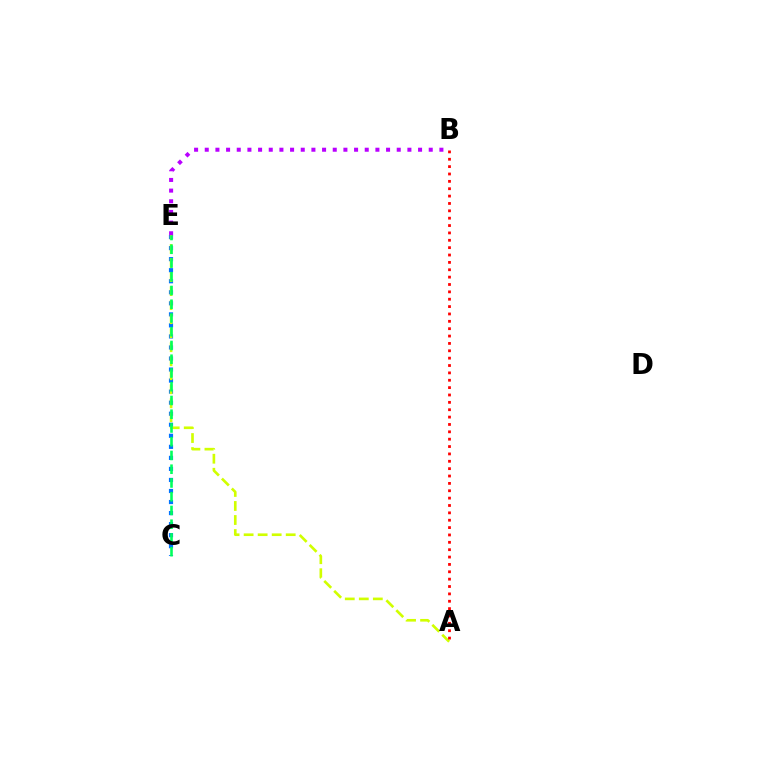{('C', 'E'): [{'color': '#0074ff', 'line_style': 'dotted', 'thickness': 3.0}, {'color': '#00ff5c', 'line_style': 'dashed', 'thickness': 1.87}], ('B', 'E'): [{'color': '#b900ff', 'line_style': 'dotted', 'thickness': 2.9}], ('A', 'E'): [{'color': '#d1ff00', 'line_style': 'dashed', 'thickness': 1.91}], ('A', 'B'): [{'color': '#ff0000', 'line_style': 'dotted', 'thickness': 2.0}]}